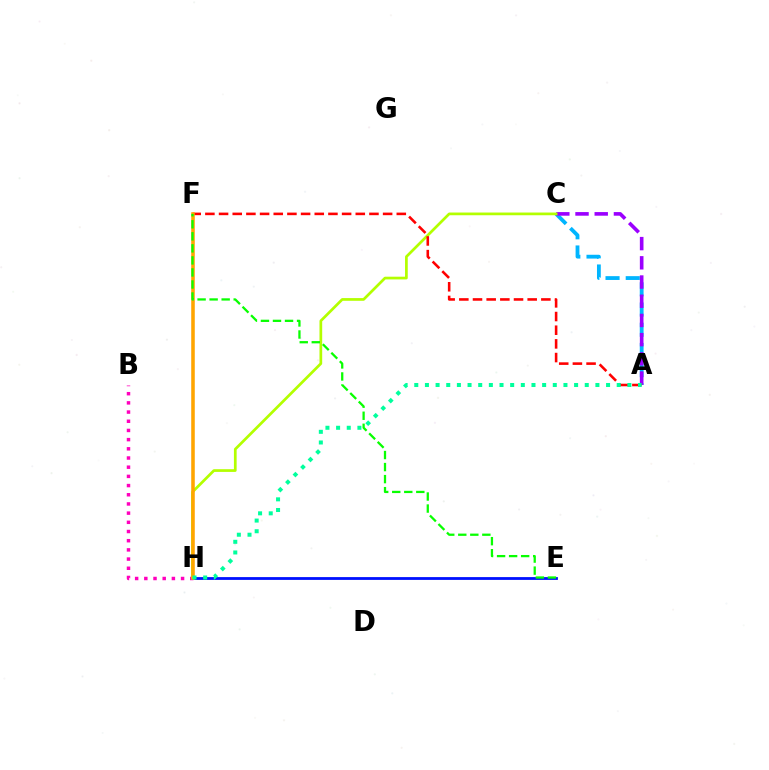{('A', 'C'): [{'color': '#00b5ff', 'line_style': 'dashed', 'thickness': 2.74}, {'color': '#9b00ff', 'line_style': 'dashed', 'thickness': 2.61}], ('E', 'H'): [{'color': '#0010ff', 'line_style': 'solid', 'thickness': 2.01}], ('B', 'H'): [{'color': '#ff00bd', 'line_style': 'dotted', 'thickness': 2.5}], ('C', 'H'): [{'color': '#b3ff00', 'line_style': 'solid', 'thickness': 1.96}], ('A', 'F'): [{'color': '#ff0000', 'line_style': 'dashed', 'thickness': 1.86}], ('F', 'H'): [{'color': '#ffa500', 'line_style': 'solid', 'thickness': 2.56}], ('A', 'H'): [{'color': '#00ff9d', 'line_style': 'dotted', 'thickness': 2.89}], ('E', 'F'): [{'color': '#08ff00', 'line_style': 'dashed', 'thickness': 1.64}]}